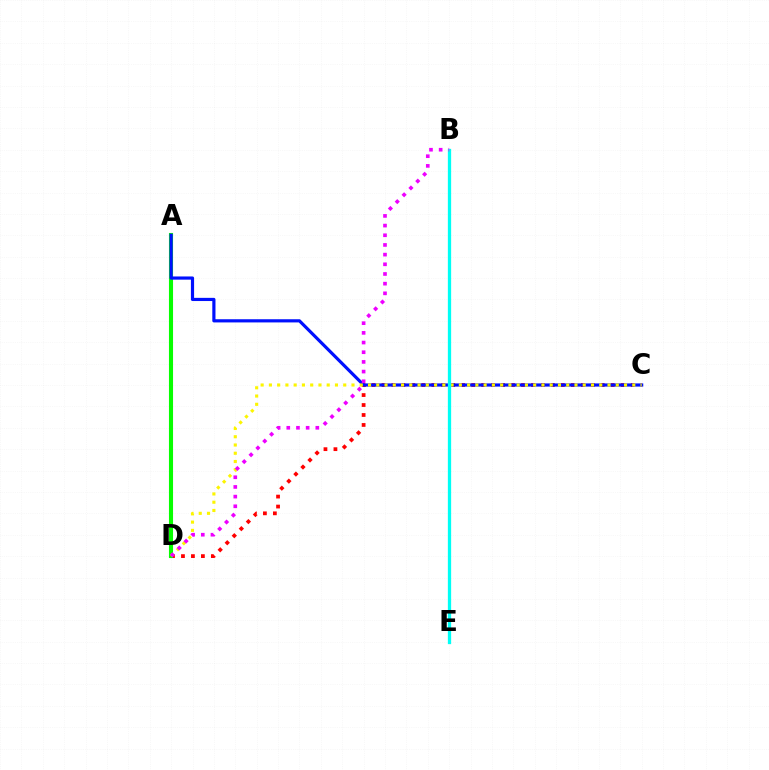{('C', 'D'): [{'color': '#ff0000', 'line_style': 'dotted', 'thickness': 2.71}, {'color': '#fcf500', 'line_style': 'dotted', 'thickness': 2.24}], ('A', 'D'): [{'color': '#08ff00', 'line_style': 'solid', 'thickness': 2.95}], ('A', 'C'): [{'color': '#0010ff', 'line_style': 'solid', 'thickness': 2.29}], ('B', 'E'): [{'color': '#00fff6', 'line_style': 'solid', 'thickness': 2.36}], ('B', 'D'): [{'color': '#ee00ff', 'line_style': 'dotted', 'thickness': 2.63}]}